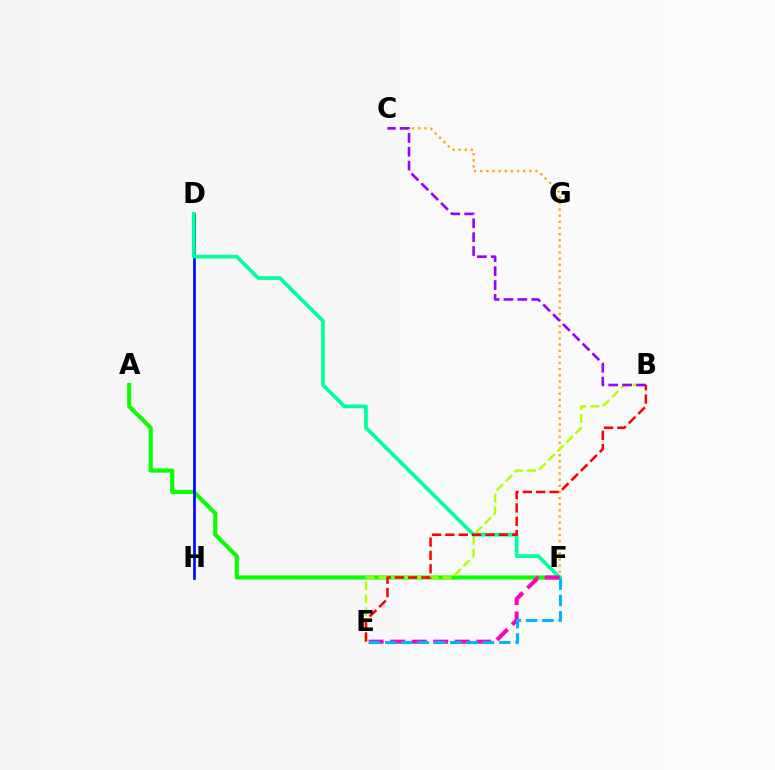{('A', 'F'): [{'color': '#08ff00', 'line_style': 'solid', 'thickness': 2.95}], ('D', 'H'): [{'color': '#0010ff', 'line_style': 'solid', 'thickness': 1.97}], ('C', 'F'): [{'color': '#ffa500', 'line_style': 'dotted', 'thickness': 1.67}], ('B', 'E'): [{'color': '#b3ff00', 'line_style': 'dashed', 'thickness': 1.74}, {'color': '#ff0000', 'line_style': 'dashed', 'thickness': 1.81}], ('D', 'F'): [{'color': '#00ff9d', 'line_style': 'solid', 'thickness': 2.68}], ('E', 'F'): [{'color': '#ff00bd', 'line_style': 'dashed', 'thickness': 2.92}, {'color': '#00b5ff', 'line_style': 'dashed', 'thickness': 2.21}], ('B', 'C'): [{'color': '#9b00ff', 'line_style': 'dashed', 'thickness': 1.88}]}